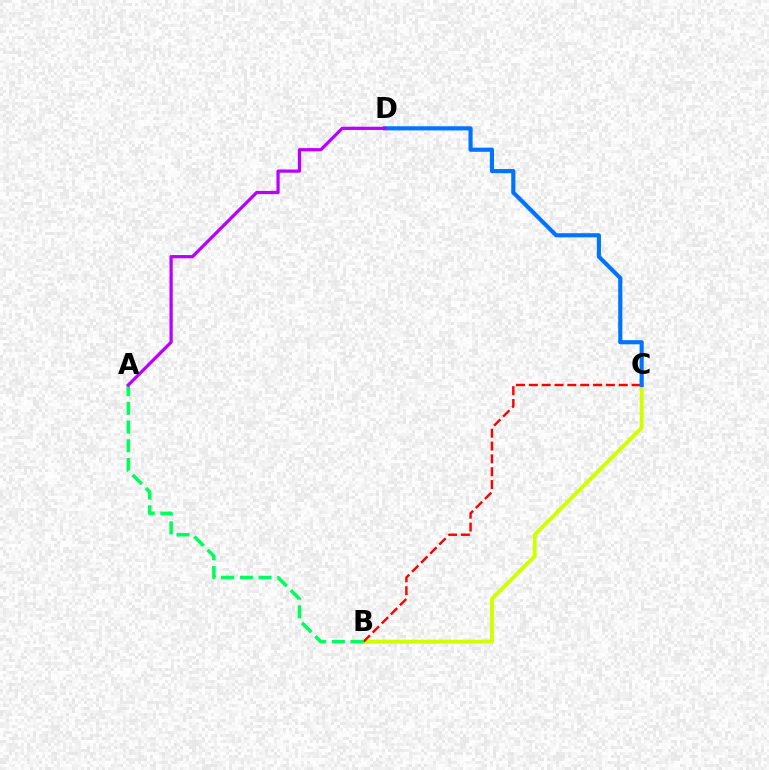{('B', 'C'): [{'color': '#d1ff00', 'line_style': 'solid', 'thickness': 2.83}, {'color': '#ff0000', 'line_style': 'dashed', 'thickness': 1.74}], ('A', 'B'): [{'color': '#00ff5c', 'line_style': 'dashed', 'thickness': 2.54}], ('C', 'D'): [{'color': '#0074ff', 'line_style': 'solid', 'thickness': 2.98}], ('A', 'D'): [{'color': '#b900ff', 'line_style': 'solid', 'thickness': 2.33}]}